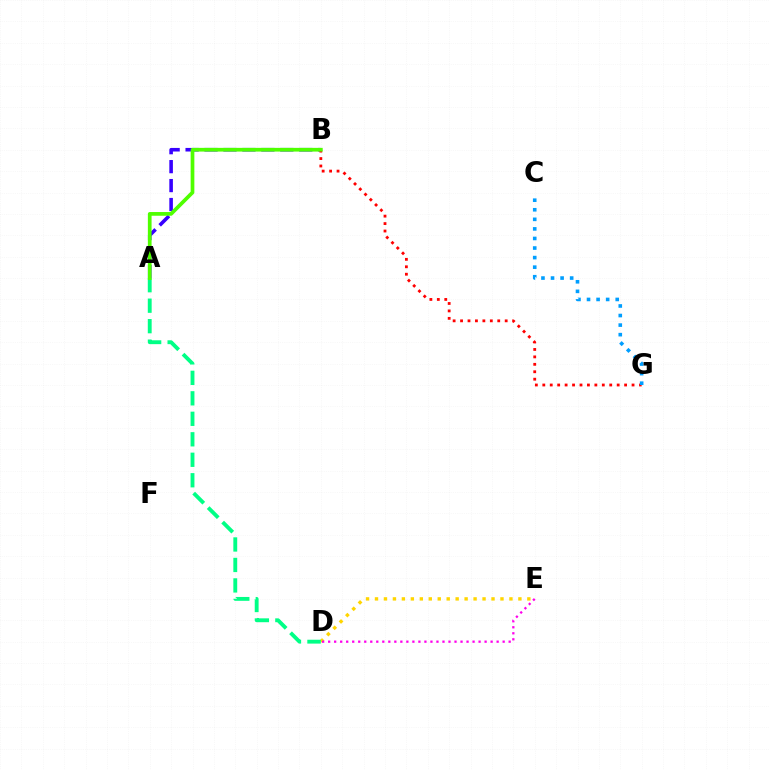{('A', 'B'): [{'color': '#3700ff', 'line_style': 'dashed', 'thickness': 2.57}, {'color': '#4fff00', 'line_style': 'solid', 'thickness': 2.67}], ('D', 'E'): [{'color': '#ffd500', 'line_style': 'dotted', 'thickness': 2.44}, {'color': '#ff00ed', 'line_style': 'dotted', 'thickness': 1.63}], ('A', 'D'): [{'color': '#00ff86', 'line_style': 'dashed', 'thickness': 2.78}], ('B', 'G'): [{'color': '#ff0000', 'line_style': 'dotted', 'thickness': 2.02}], ('C', 'G'): [{'color': '#009eff', 'line_style': 'dotted', 'thickness': 2.6}]}